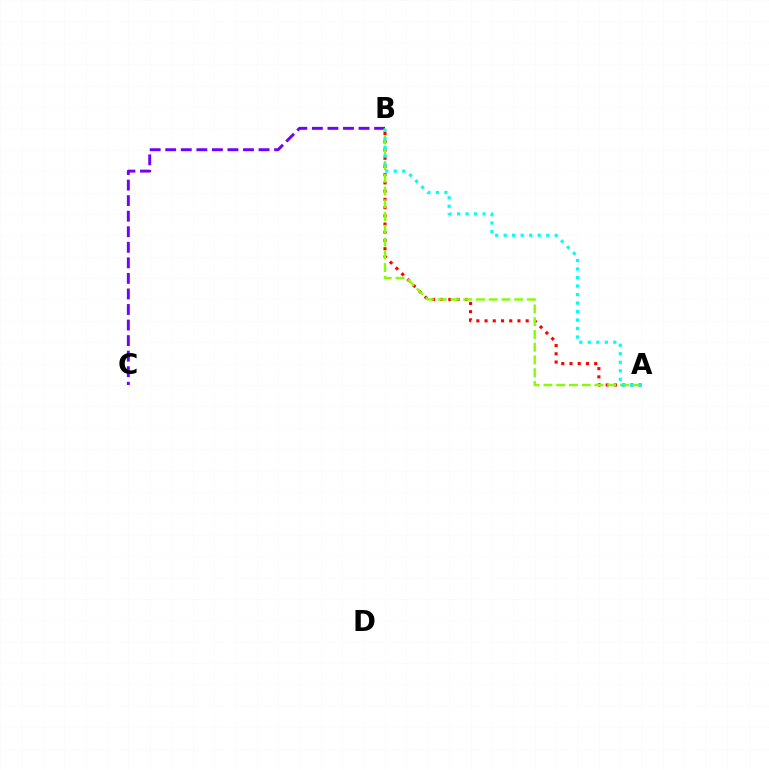{('B', 'C'): [{'color': '#7200ff', 'line_style': 'dashed', 'thickness': 2.11}], ('A', 'B'): [{'color': '#ff0000', 'line_style': 'dotted', 'thickness': 2.24}, {'color': '#84ff00', 'line_style': 'dashed', 'thickness': 1.73}, {'color': '#00fff6', 'line_style': 'dotted', 'thickness': 2.31}]}